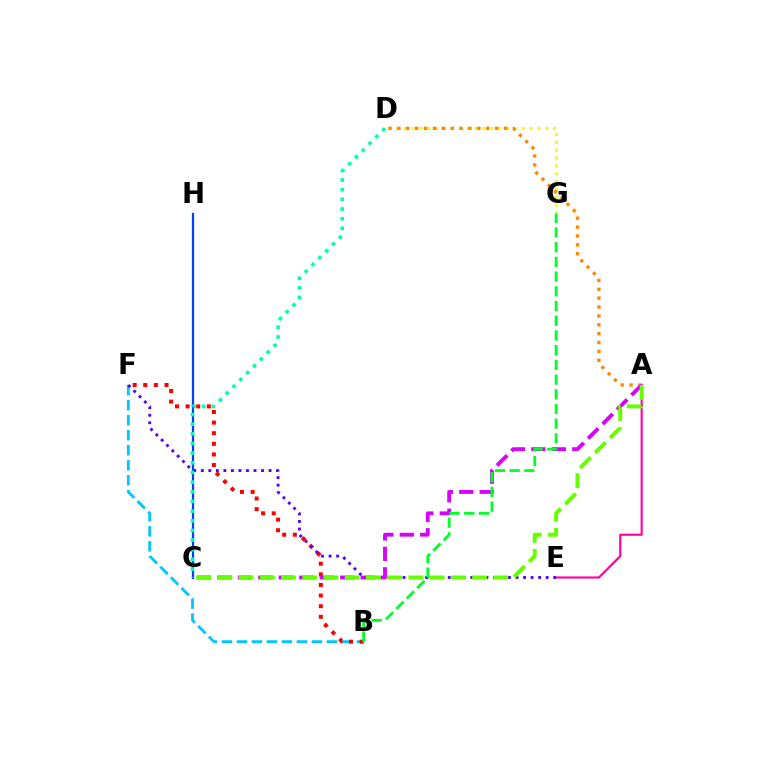{('D', 'G'): [{'color': '#eeff00', 'line_style': 'dotted', 'thickness': 2.13}], ('C', 'H'): [{'color': '#003fff', 'line_style': 'solid', 'thickness': 1.61}], ('B', 'F'): [{'color': '#00c7ff', 'line_style': 'dashed', 'thickness': 2.04}, {'color': '#ff0000', 'line_style': 'dotted', 'thickness': 2.89}], ('A', 'E'): [{'color': '#ff00a0', 'line_style': 'solid', 'thickness': 1.53}], ('A', 'D'): [{'color': '#ff8800', 'line_style': 'dotted', 'thickness': 2.41}], ('E', 'F'): [{'color': '#4f00ff', 'line_style': 'dotted', 'thickness': 2.05}], ('A', 'C'): [{'color': '#d600ff', 'line_style': 'dashed', 'thickness': 2.78}, {'color': '#66ff00', 'line_style': 'dashed', 'thickness': 2.88}], ('C', 'D'): [{'color': '#00ffaf', 'line_style': 'dotted', 'thickness': 2.62}], ('B', 'G'): [{'color': '#00ff27', 'line_style': 'dashed', 'thickness': 2.0}]}